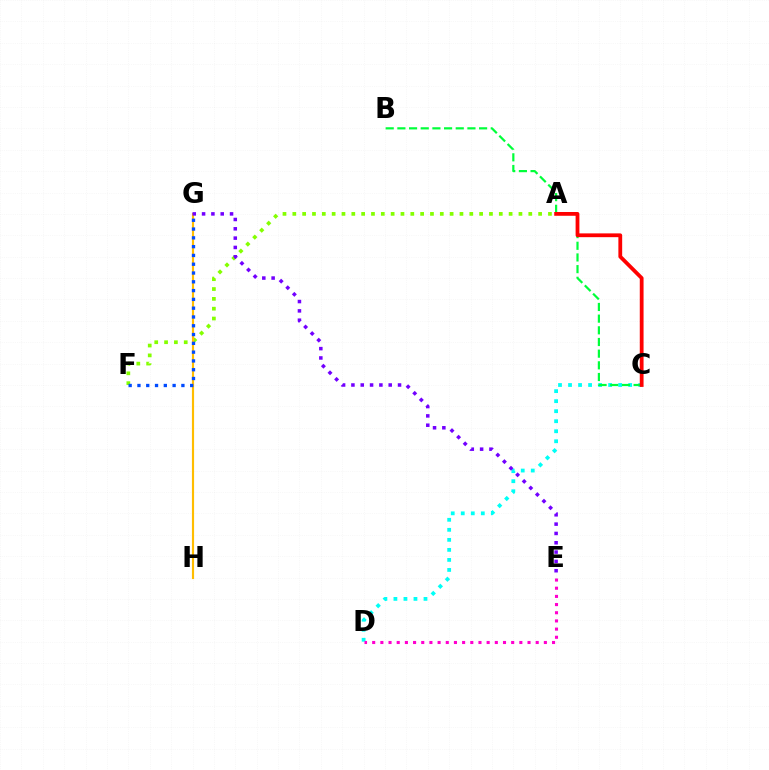{('A', 'F'): [{'color': '#84ff00', 'line_style': 'dotted', 'thickness': 2.67}], ('C', 'D'): [{'color': '#00fff6', 'line_style': 'dotted', 'thickness': 2.72}], ('G', 'H'): [{'color': '#ffbd00', 'line_style': 'solid', 'thickness': 1.55}], ('B', 'C'): [{'color': '#00ff39', 'line_style': 'dashed', 'thickness': 1.59}], ('F', 'G'): [{'color': '#004bff', 'line_style': 'dotted', 'thickness': 2.39}], ('A', 'C'): [{'color': '#ff0000', 'line_style': 'solid', 'thickness': 2.73}], ('D', 'E'): [{'color': '#ff00cf', 'line_style': 'dotted', 'thickness': 2.22}], ('E', 'G'): [{'color': '#7200ff', 'line_style': 'dotted', 'thickness': 2.53}]}